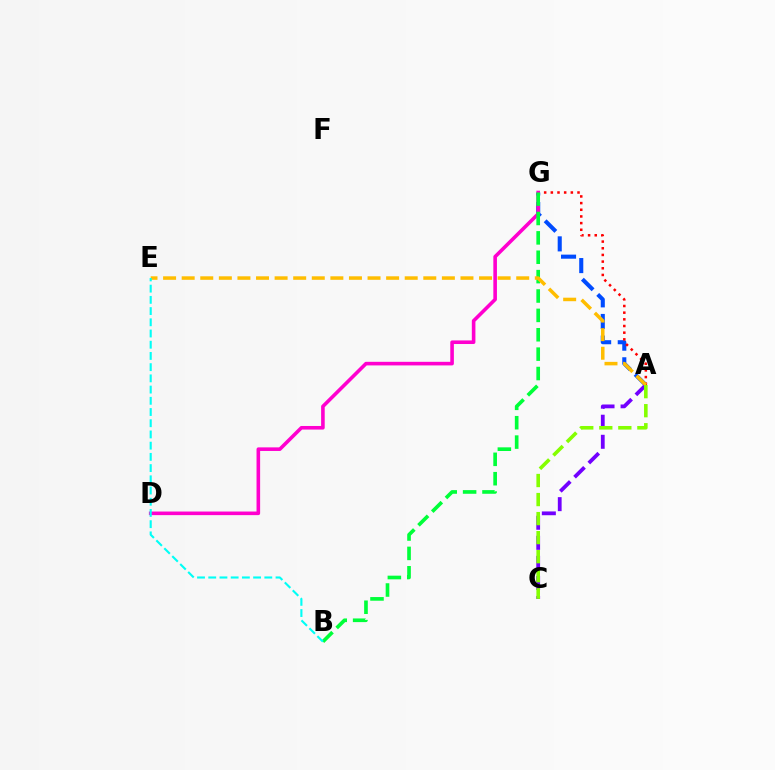{('A', 'G'): [{'color': '#004bff', 'line_style': 'dashed', 'thickness': 2.94}, {'color': '#ff0000', 'line_style': 'dotted', 'thickness': 1.81}], ('D', 'G'): [{'color': '#ff00cf', 'line_style': 'solid', 'thickness': 2.59}], ('B', 'G'): [{'color': '#00ff39', 'line_style': 'dashed', 'thickness': 2.63}], ('A', 'C'): [{'color': '#7200ff', 'line_style': 'dashed', 'thickness': 2.73}, {'color': '#84ff00', 'line_style': 'dashed', 'thickness': 2.59}], ('A', 'E'): [{'color': '#ffbd00', 'line_style': 'dashed', 'thickness': 2.52}], ('B', 'E'): [{'color': '#00fff6', 'line_style': 'dashed', 'thickness': 1.52}]}